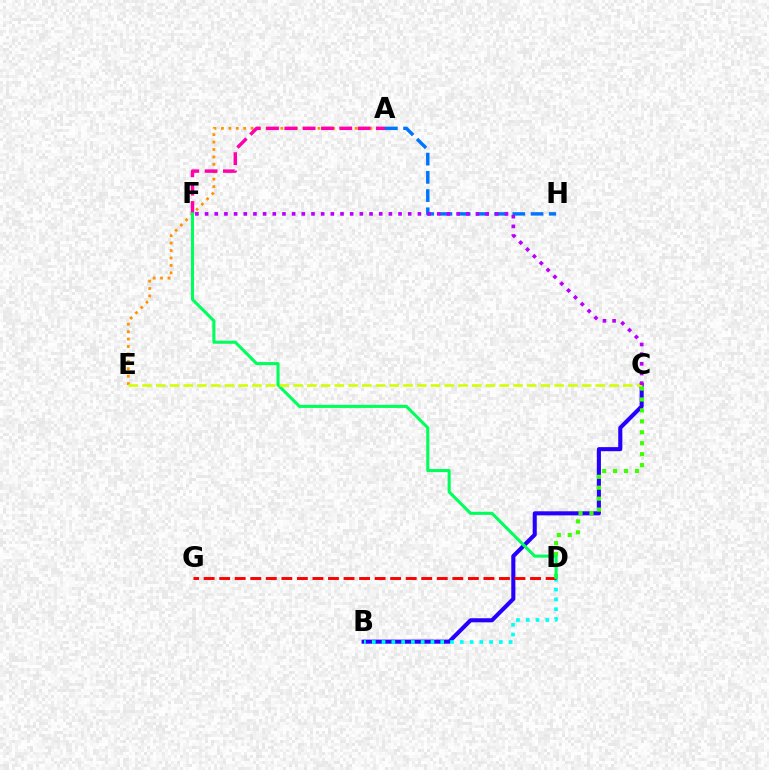{('B', 'C'): [{'color': '#2500ff', 'line_style': 'solid', 'thickness': 2.94}], ('A', 'E'): [{'color': '#ff9400', 'line_style': 'dotted', 'thickness': 2.02}], ('A', 'F'): [{'color': '#ff00ac', 'line_style': 'dashed', 'thickness': 2.49}], ('A', 'H'): [{'color': '#0074ff', 'line_style': 'dashed', 'thickness': 2.48}], ('B', 'D'): [{'color': '#00fff6', 'line_style': 'dotted', 'thickness': 2.66}], ('D', 'G'): [{'color': '#ff0000', 'line_style': 'dashed', 'thickness': 2.11}], ('C', 'D'): [{'color': '#3dff00', 'line_style': 'dotted', 'thickness': 2.97}], ('D', 'F'): [{'color': '#00ff5c', 'line_style': 'solid', 'thickness': 2.22}], ('C', 'E'): [{'color': '#d1ff00', 'line_style': 'dashed', 'thickness': 1.87}], ('C', 'F'): [{'color': '#b900ff', 'line_style': 'dotted', 'thickness': 2.63}]}